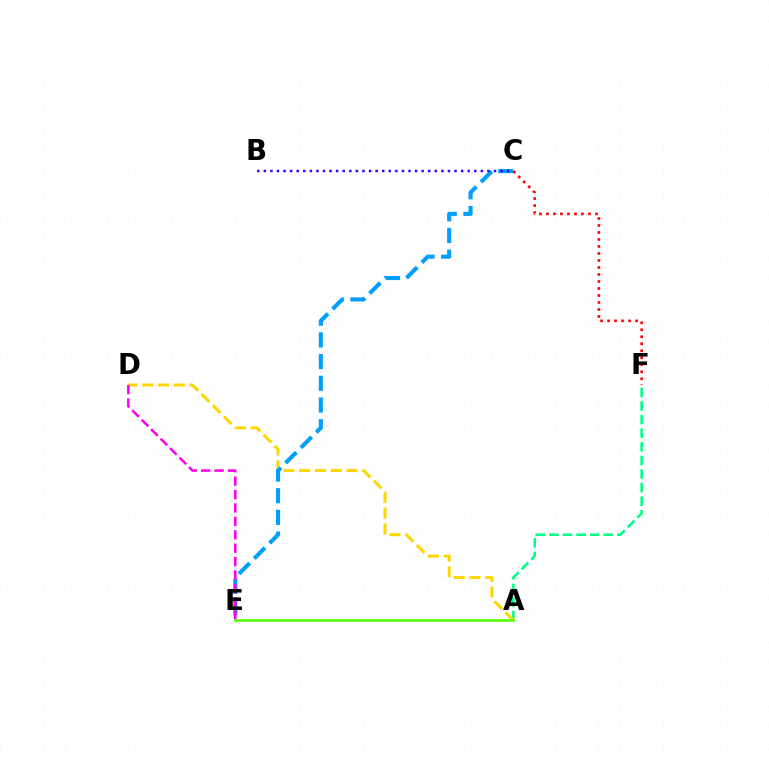{('A', 'F'): [{'color': '#00ff86', 'line_style': 'dashed', 'thickness': 1.85}], ('A', 'D'): [{'color': '#ffd500', 'line_style': 'dashed', 'thickness': 2.14}], ('C', 'E'): [{'color': '#009eff', 'line_style': 'dashed', 'thickness': 2.95}], ('C', 'F'): [{'color': '#ff0000', 'line_style': 'dotted', 'thickness': 1.9}], ('B', 'C'): [{'color': '#3700ff', 'line_style': 'dotted', 'thickness': 1.79}], ('D', 'E'): [{'color': '#ff00ed', 'line_style': 'dashed', 'thickness': 1.82}], ('A', 'E'): [{'color': '#4fff00', 'line_style': 'solid', 'thickness': 1.85}]}